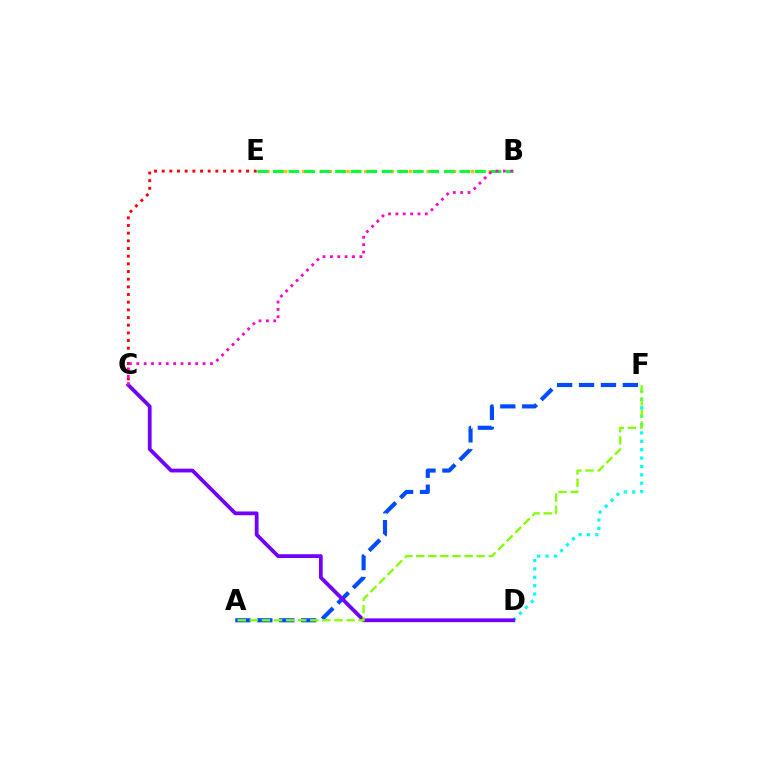{('D', 'F'): [{'color': '#00fff6', 'line_style': 'dotted', 'thickness': 2.28}], ('C', 'E'): [{'color': '#ff0000', 'line_style': 'dotted', 'thickness': 2.08}], ('B', 'E'): [{'color': '#ffbd00', 'line_style': 'dotted', 'thickness': 2.41}, {'color': '#00ff39', 'line_style': 'dashed', 'thickness': 2.11}], ('A', 'F'): [{'color': '#004bff', 'line_style': 'dashed', 'thickness': 2.98}, {'color': '#84ff00', 'line_style': 'dashed', 'thickness': 1.64}], ('C', 'D'): [{'color': '#7200ff', 'line_style': 'solid', 'thickness': 2.71}], ('B', 'C'): [{'color': '#ff00cf', 'line_style': 'dotted', 'thickness': 2.0}]}